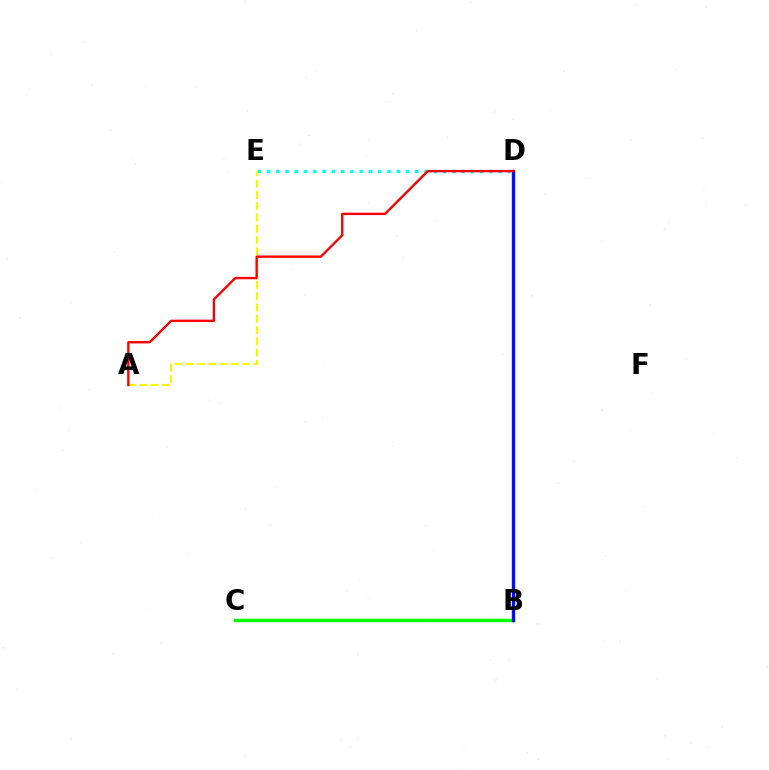{('B', 'C'): [{'color': '#ee00ff', 'line_style': 'dotted', 'thickness': 1.86}, {'color': '#08ff00', 'line_style': 'solid', 'thickness': 2.46}], ('D', 'E'): [{'color': '#00fff6', 'line_style': 'dotted', 'thickness': 2.52}], ('A', 'E'): [{'color': '#fcf500', 'line_style': 'dashed', 'thickness': 1.53}], ('B', 'D'): [{'color': '#0010ff', 'line_style': 'solid', 'thickness': 2.41}], ('A', 'D'): [{'color': '#ff0000', 'line_style': 'solid', 'thickness': 1.7}]}